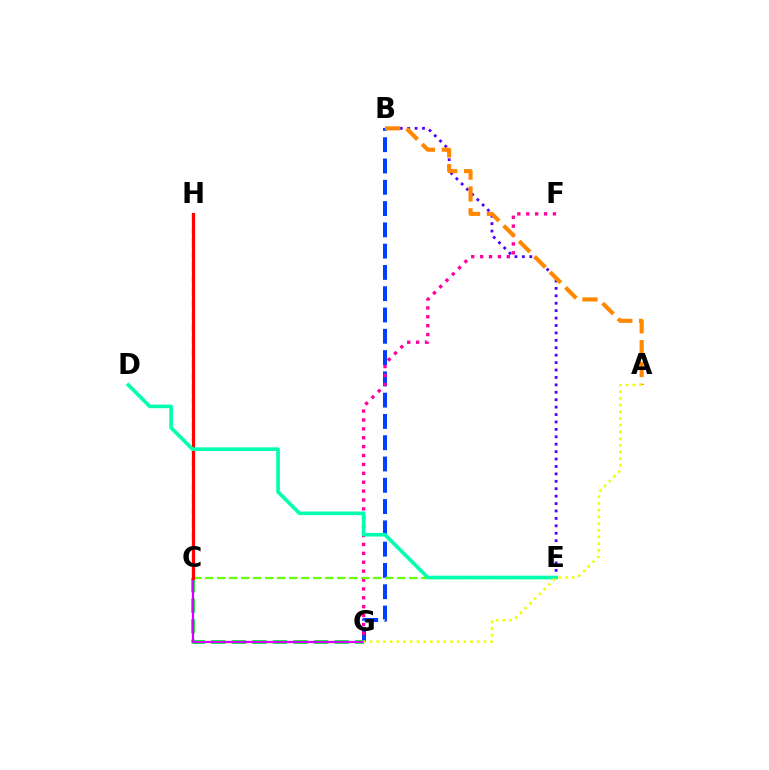{('B', 'G'): [{'color': '#003fff', 'line_style': 'dashed', 'thickness': 2.89}], ('F', 'G'): [{'color': '#ff00a0', 'line_style': 'dotted', 'thickness': 2.42}], ('B', 'E'): [{'color': '#4f00ff', 'line_style': 'dotted', 'thickness': 2.02}], ('C', 'G'): [{'color': '#00ff27', 'line_style': 'dashed', 'thickness': 2.79}, {'color': '#d600ff', 'line_style': 'solid', 'thickness': 1.61}], ('C', 'H'): [{'color': '#00c7ff', 'line_style': 'dashed', 'thickness': 1.66}, {'color': '#ff0000', 'line_style': 'solid', 'thickness': 2.27}], ('C', 'E'): [{'color': '#66ff00', 'line_style': 'dashed', 'thickness': 1.63}], ('D', 'E'): [{'color': '#00ffaf', 'line_style': 'solid', 'thickness': 2.61}], ('A', 'B'): [{'color': '#ff8800', 'line_style': 'dashed', 'thickness': 2.97}], ('A', 'G'): [{'color': '#eeff00', 'line_style': 'dotted', 'thickness': 1.82}]}